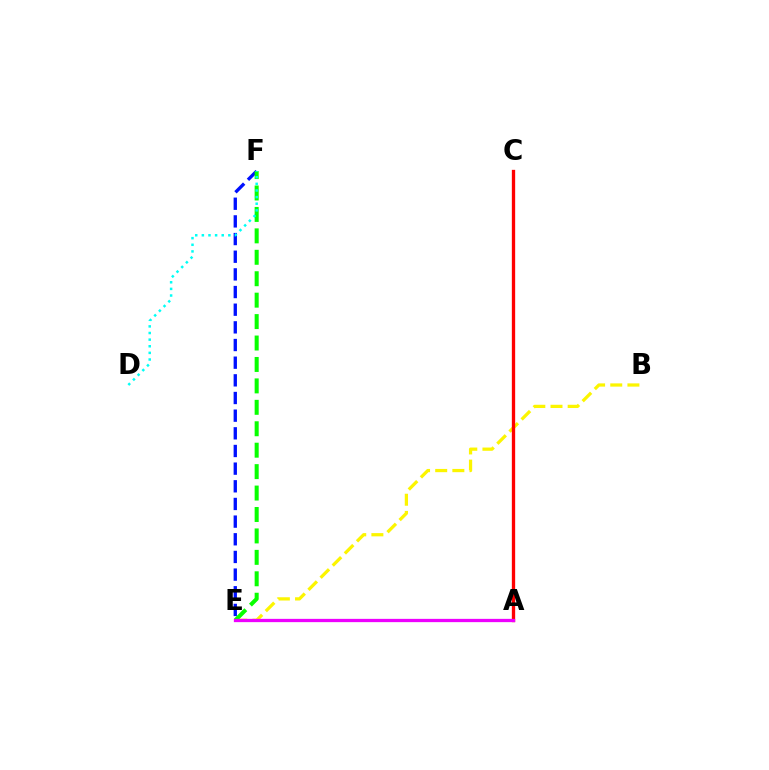{('B', 'E'): [{'color': '#fcf500', 'line_style': 'dashed', 'thickness': 2.33}], ('E', 'F'): [{'color': '#0010ff', 'line_style': 'dashed', 'thickness': 2.4}, {'color': '#08ff00', 'line_style': 'dashed', 'thickness': 2.91}], ('D', 'F'): [{'color': '#00fff6', 'line_style': 'dotted', 'thickness': 1.8}], ('A', 'C'): [{'color': '#ff0000', 'line_style': 'solid', 'thickness': 2.39}], ('A', 'E'): [{'color': '#ee00ff', 'line_style': 'solid', 'thickness': 2.36}]}